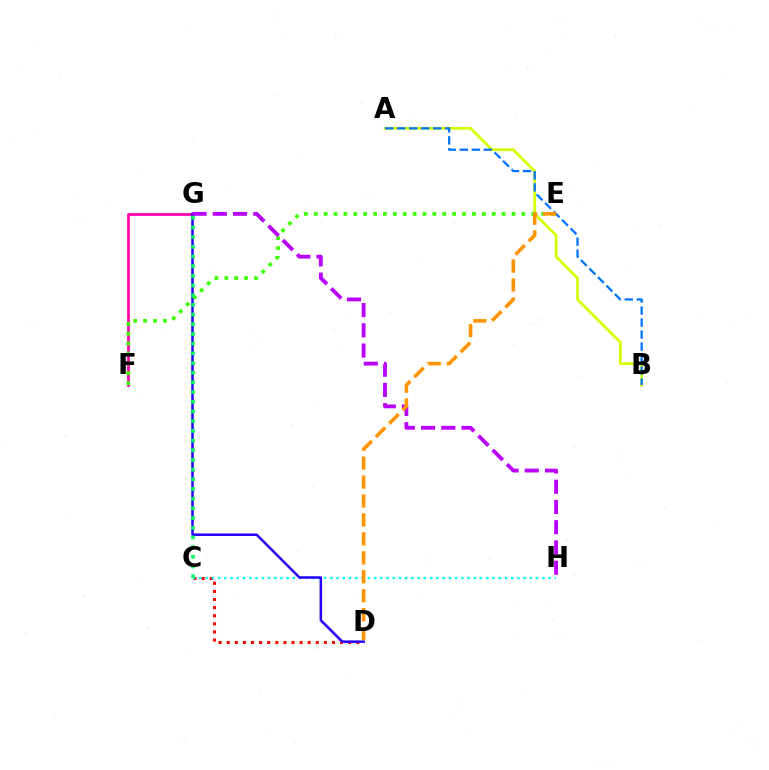{('C', 'D'): [{'color': '#ff0000', 'line_style': 'dotted', 'thickness': 2.2}], ('F', 'G'): [{'color': '#ff00ac', 'line_style': 'solid', 'thickness': 1.96}], ('C', 'H'): [{'color': '#00fff6', 'line_style': 'dotted', 'thickness': 1.69}], ('D', 'G'): [{'color': '#2500ff', 'line_style': 'solid', 'thickness': 1.81}], ('A', 'B'): [{'color': '#d1ff00', 'line_style': 'solid', 'thickness': 1.95}, {'color': '#0074ff', 'line_style': 'dashed', 'thickness': 1.63}], ('E', 'F'): [{'color': '#3dff00', 'line_style': 'dotted', 'thickness': 2.69}], ('G', 'H'): [{'color': '#b900ff', 'line_style': 'dashed', 'thickness': 2.75}], ('C', 'G'): [{'color': '#00ff5c', 'line_style': 'dotted', 'thickness': 2.63}], ('D', 'E'): [{'color': '#ff9400', 'line_style': 'dashed', 'thickness': 2.57}]}